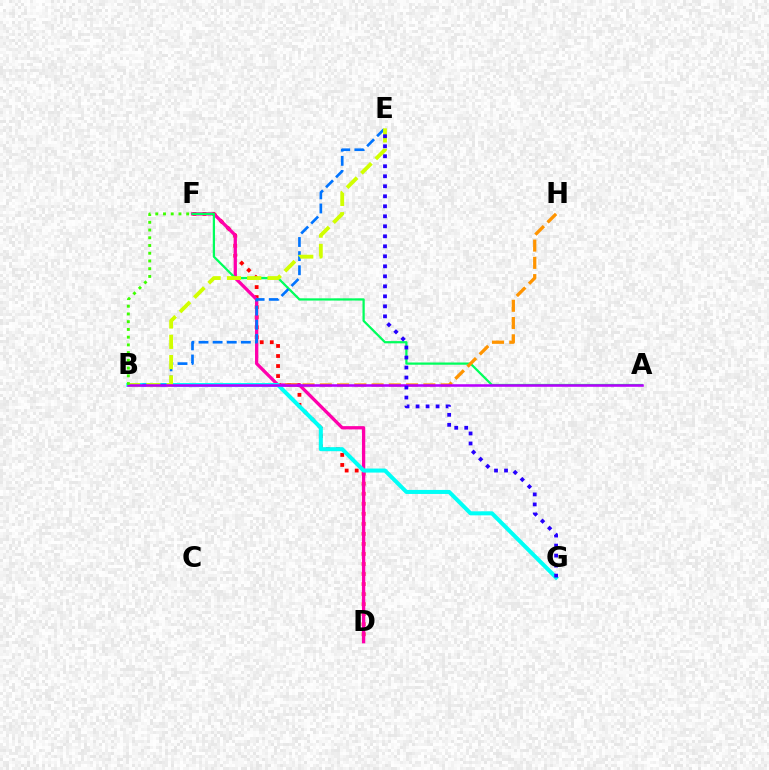{('D', 'F'): [{'color': '#ff0000', 'line_style': 'dotted', 'thickness': 2.73}, {'color': '#ff00ac', 'line_style': 'solid', 'thickness': 2.37}], ('A', 'F'): [{'color': '#00ff5c', 'line_style': 'solid', 'thickness': 1.62}], ('B', 'H'): [{'color': '#ff9400', 'line_style': 'dashed', 'thickness': 2.35}], ('B', 'G'): [{'color': '#00fff6', 'line_style': 'solid', 'thickness': 2.9}], ('B', 'E'): [{'color': '#0074ff', 'line_style': 'dashed', 'thickness': 1.92}, {'color': '#d1ff00', 'line_style': 'dashed', 'thickness': 2.76}], ('A', 'B'): [{'color': '#b900ff', 'line_style': 'solid', 'thickness': 1.85}], ('E', 'G'): [{'color': '#2500ff', 'line_style': 'dotted', 'thickness': 2.72}], ('B', 'F'): [{'color': '#3dff00', 'line_style': 'dotted', 'thickness': 2.1}]}